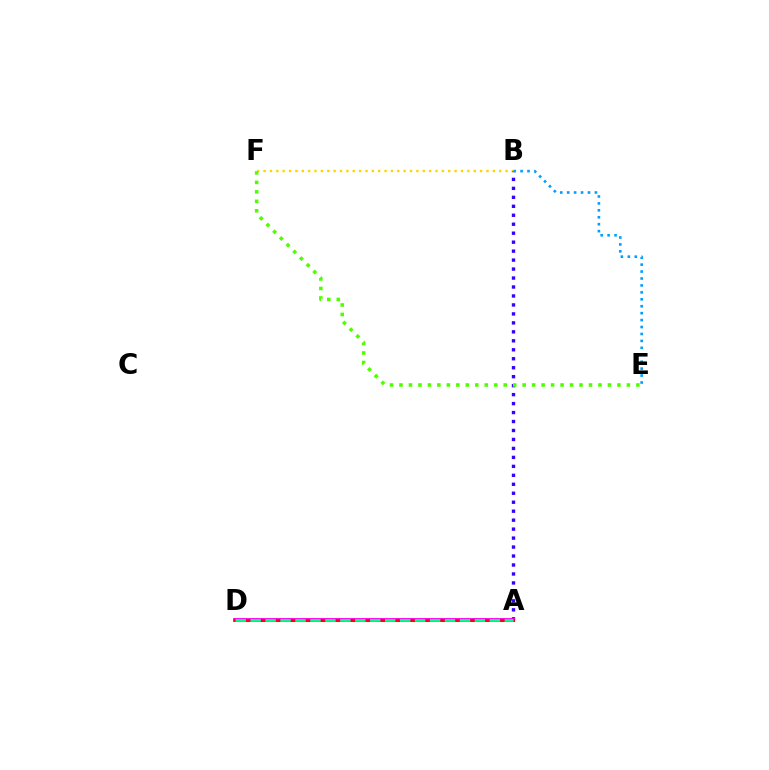{('B', 'F'): [{'color': '#ffd500', 'line_style': 'dotted', 'thickness': 1.73}], ('A', 'B'): [{'color': '#3700ff', 'line_style': 'dotted', 'thickness': 2.44}], ('A', 'D'): [{'color': '#ff00ed', 'line_style': 'solid', 'thickness': 2.8}, {'color': '#ff0000', 'line_style': 'solid', 'thickness': 2.15}, {'color': '#00ff86', 'line_style': 'dashed', 'thickness': 2.03}], ('B', 'E'): [{'color': '#009eff', 'line_style': 'dotted', 'thickness': 1.88}], ('E', 'F'): [{'color': '#4fff00', 'line_style': 'dotted', 'thickness': 2.57}]}